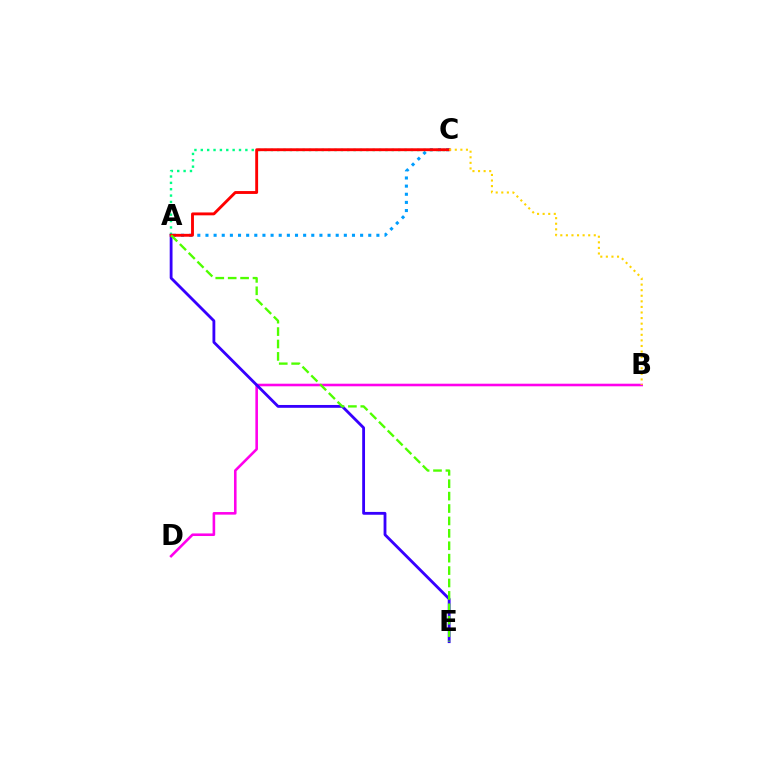{('A', 'C'): [{'color': '#009eff', 'line_style': 'dotted', 'thickness': 2.21}, {'color': '#00ff86', 'line_style': 'dotted', 'thickness': 1.73}, {'color': '#ff0000', 'line_style': 'solid', 'thickness': 2.07}], ('B', 'D'): [{'color': '#ff00ed', 'line_style': 'solid', 'thickness': 1.86}], ('A', 'E'): [{'color': '#3700ff', 'line_style': 'solid', 'thickness': 2.03}, {'color': '#4fff00', 'line_style': 'dashed', 'thickness': 1.69}], ('B', 'C'): [{'color': '#ffd500', 'line_style': 'dotted', 'thickness': 1.52}]}